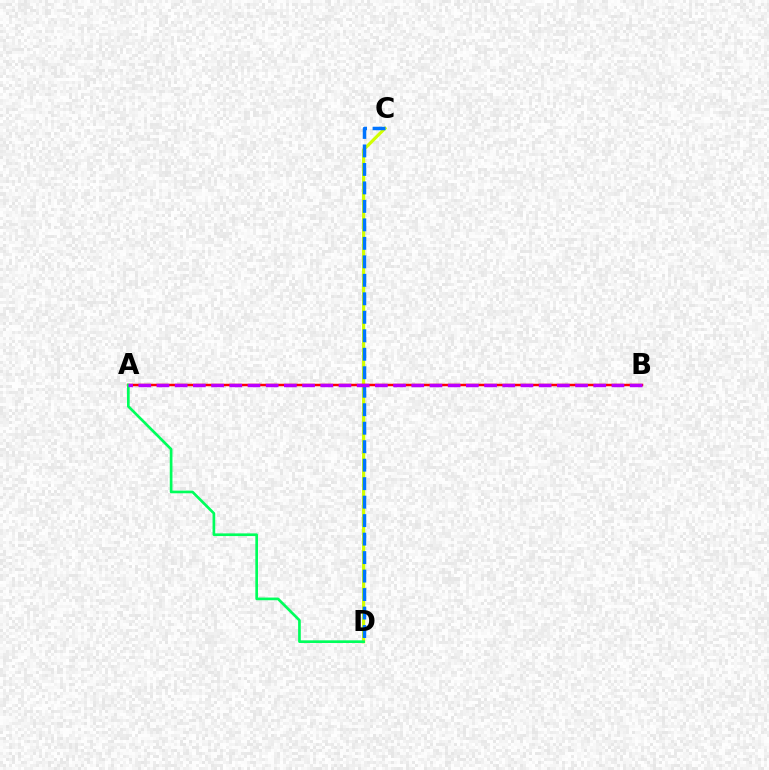{('C', 'D'): [{'color': '#d1ff00', 'line_style': 'solid', 'thickness': 2.29}, {'color': '#0074ff', 'line_style': 'dashed', 'thickness': 2.51}], ('A', 'B'): [{'color': '#ff0000', 'line_style': 'solid', 'thickness': 1.78}, {'color': '#b900ff', 'line_style': 'dashed', 'thickness': 2.47}], ('A', 'D'): [{'color': '#00ff5c', 'line_style': 'solid', 'thickness': 1.93}]}